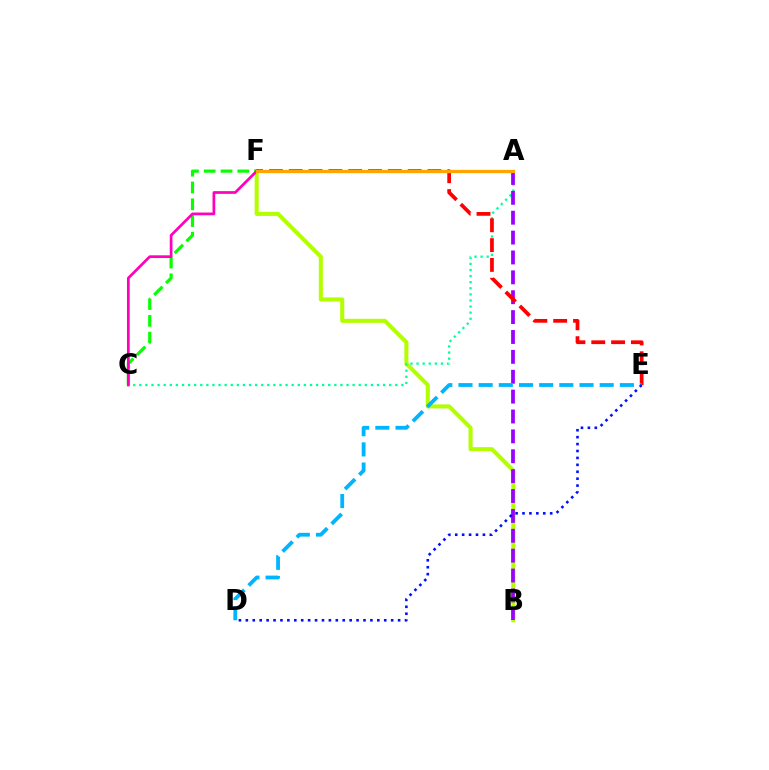{('B', 'F'): [{'color': '#b3ff00', 'line_style': 'solid', 'thickness': 2.92}], ('A', 'C'): [{'color': '#00ff9d', 'line_style': 'dotted', 'thickness': 1.66}], ('A', 'B'): [{'color': '#9b00ff', 'line_style': 'dashed', 'thickness': 2.7}], ('C', 'F'): [{'color': '#08ff00', 'line_style': 'dashed', 'thickness': 2.28}, {'color': '#ff00bd', 'line_style': 'solid', 'thickness': 1.96}], ('E', 'F'): [{'color': '#ff0000', 'line_style': 'dashed', 'thickness': 2.69}], ('D', 'E'): [{'color': '#00b5ff', 'line_style': 'dashed', 'thickness': 2.74}, {'color': '#0010ff', 'line_style': 'dotted', 'thickness': 1.88}], ('A', 'F'): [{'color': '#ffa500', 'line_style': 'solid', 'thickness': 2.36}]}